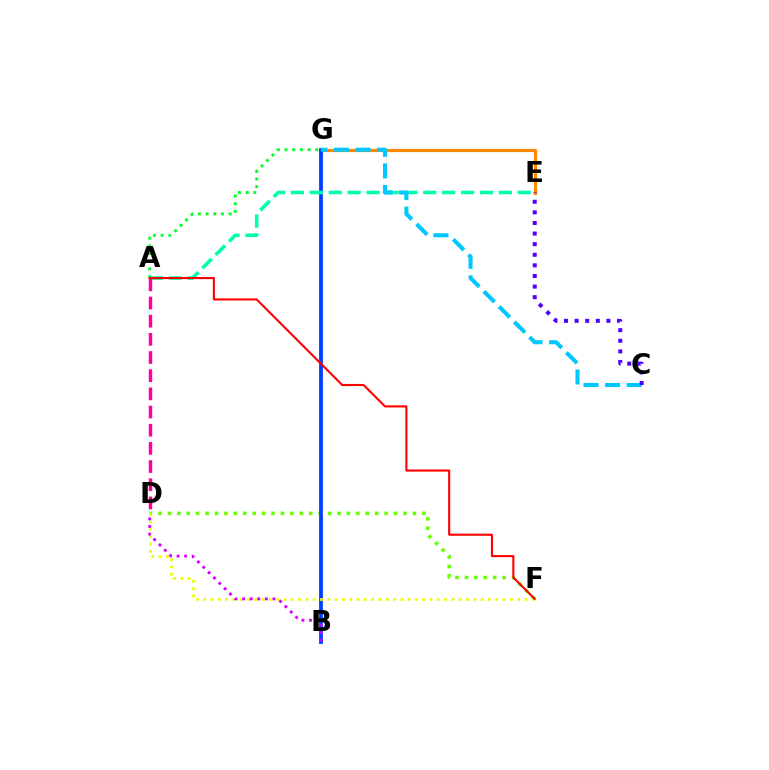{('D', 'F'): [{'color': '#66ff00', 'line_style': 'dotted', 'thickness': 2.56}, {'color': '#eeff00', 'line_style': 'dotted', 'thickness': 1.98}], ('E', 'G'): [{'color': '#ff8800', 'line_style': 'solid', 'thickness': 2.29}], ('B', 'G'): [{'color': '#003fff', 'line_style': 'solid', 'thickness': 2.74}], ('A', 'G'): [{'color': '#00ff27', 'line_style': 'dotted', 'thickness': 2.09}], ('A', 'E'): [{'color': '#00ffaf', 'line_style': 'dashed', 'thickness': 2.57}], ('C', 'G'): [{'color': '#00c7ff', 'line_style': 'dashed', 'thickness': 2.93}], ('C', 'E'): [{'color': '#4f00ff', 'line_style': 'dotted', 'thickness': 2.88}], ('A', 'D'): [{'color': '#ff00a0', 'line_style': 'dashed', 'thickness': 2.47}], ('B', 'D'): [{'color': '#d600ff', 'line_style': 'dotted', 'thickness': 2.06}], ('A', 'F'): [{'color': '#ff0000', 'line_style': 'solid', 'thickness': 1.51}]}